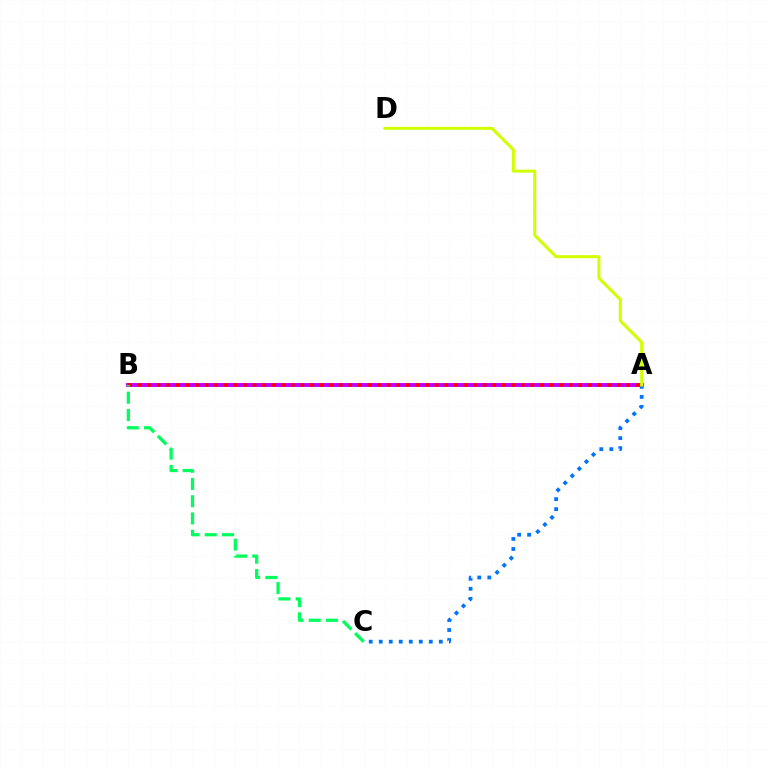{('A', 'B'): [{'color': '#b900ff', 'line_style': 'solid', 'thickness': 2.79}, {'color': '#ff0000', 'line_style': 'dotted', 'thickness': 2.6}], ('A', 'C'): [{'color': '#0074ff', 'line_style': 'dotted', 'thickness': 2.72}], ('A', 'D'): [{'color': '#d1ff00', 'line_style': 'solid', 'thickness': 2.17}], ('B', 'C'): [{'color': '#00ff5c', 'line_style': 'dashed', 'thickness': 2.34}]}